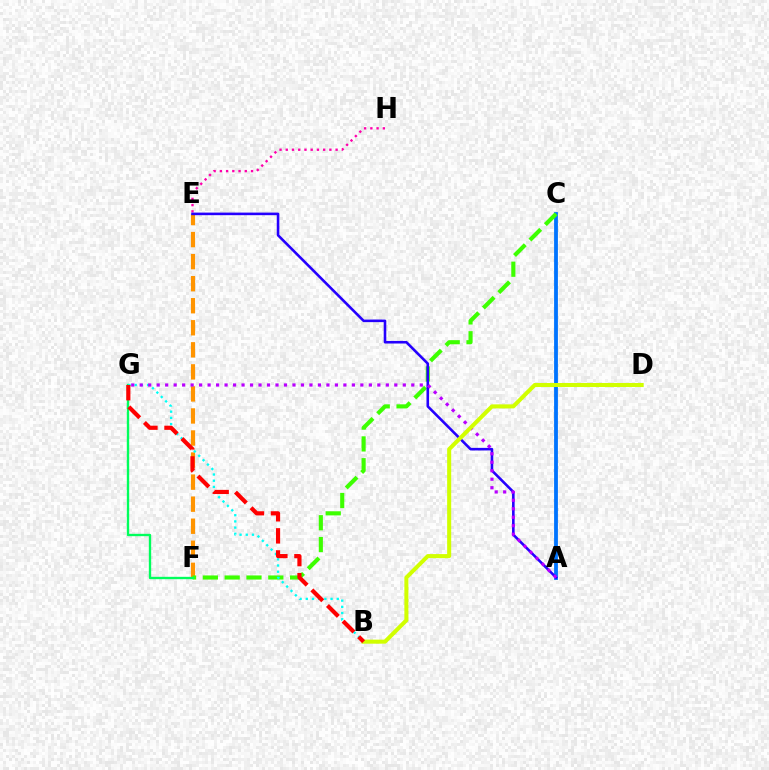{('A', 'C'): [{'color': '#0074ff', 'line_style': 'solid', 'thickness': 2.74}], ('E', 'F'): [{'color': '#ff9400', 'line_style': 'dashed', 'thickness': 3.0}], ('C', 'F'): [{'color': '#3dff00', 'line_style': 'dashed', 'thickness': 2.96}], ('F', 'G'): [{'color': '#00ff5c', 'line_style': 'solid', 'thickness': 1.7}], ('E', 'H'): [{'color': '#ff00ac', 'line_style': 'dotted', 'thickness': 1.69}], ('B', 'G'): [{'color': '#00fff6', 'line_style': 'dotted', 'thickness': 1.68}, {'color': '#ff0000', 'line_style': 'dashed', 'thickness': 3.0}], ('A', 'E'): [{'color': '#2500ff', 'line_style': 'solid', 'thickness': 1.87}], ('A', 'G'): [{'color': '#b900ff', 'line_style': 'dotted', 'thickness': 2.31}], ('B', 'D'): [{'color': '#d1ff00', 'line_style': 'solid', 'thickness': 2.91}]}